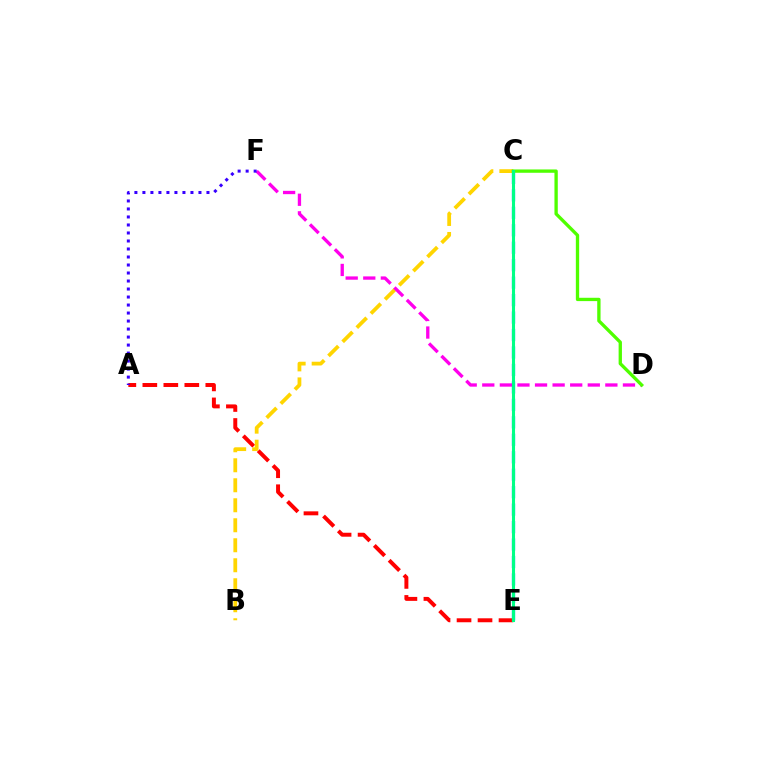{('A', 'E'): [{'color': '#ff0000', 'line_style': 'dashed', 'thickness': 2.85}], ('C', 'E'): [{'color': '#009eff', 'line_style': 'dashed', 'thickness': 2.37}, {'color': '#00ff86', 'line_style': 'solid', 'thickness': 2.22}], ('B', 'C'): [{'color': '#ffd500', 'line_style': 'dashed', 'thickness': 2.72}], ('D', 'F'): [{'color': '#ff00ed', 'line_style': 'dashed', 'thickness': 2.39}], ('A', 'F'): [{'color': '#3700ff', 'line_style': 'dotted', 'thickness': 2.18}], ('C', 'D'): [{'color': '#4fff00', 'line_style': 'solid', 'thickness': 2.39}]}